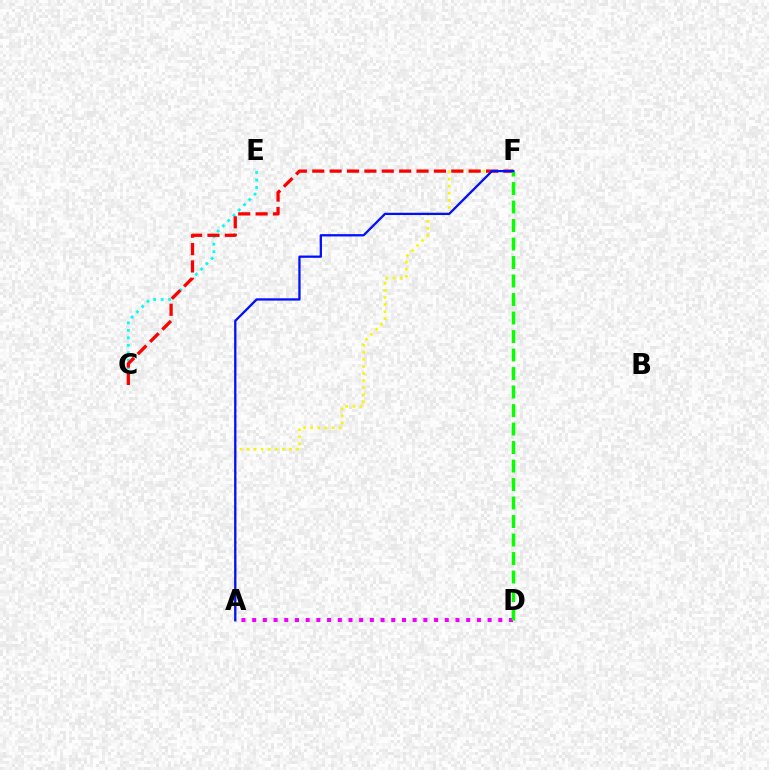{('C', 'E'): [{'color': '#00fff6', 'line_style': 'dotted', 'thickness': 2.02}], ('A', 'F'): [{'color': '#fcf500', 'line_style': 'dotted', 'thickness': 1.92}, {'color': '#0010ff', 'line_style': 'solid', 'thickness': 1.65}], ('A', 'D'): [{'color': '#ee00ff', 'line_style': 'dotted', 'thickness': 2.91}], ('C', 'F'): [{'color': '#ff0000', 'line_style': 'dashed', 'thickness': 2.36}], ('D', 'F'): [{'color': '#08ff00', 'line_style': 'dashed', 'thickness': 2.51}]}